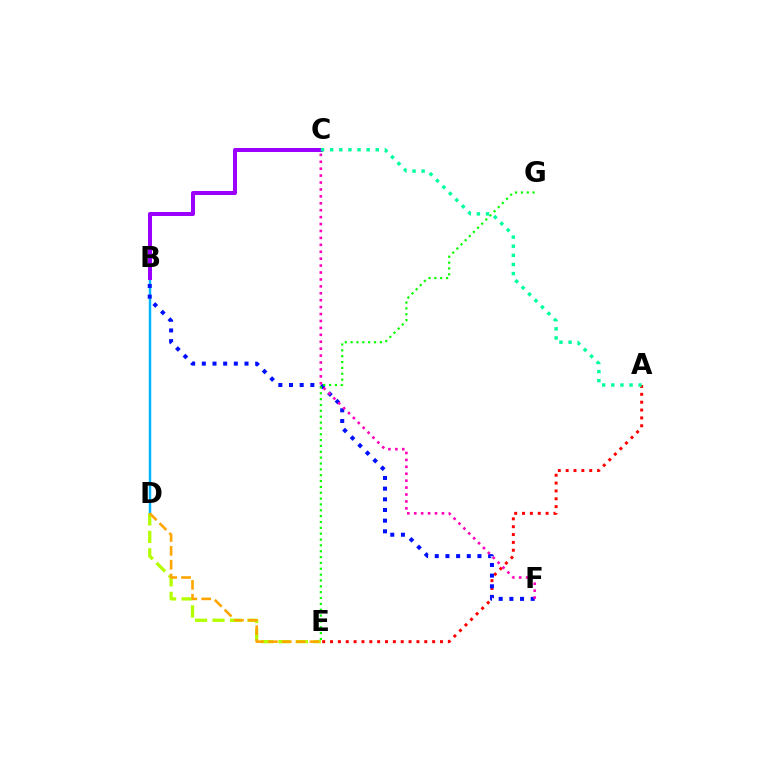{('B', 'D'): [{'color': '#00b5ff', 'line_style': 'solid', 'thickness': 1.77}], ('B', 'C'): [{'color': '#9b00ff', 'line_style': 'solid', 'thickness': 2.9}], ('D', 'E'): [{'color': '#b3ff00', 'line_style': 'dashed', 'thickness': 2.37}, {'color': '#ffa500', 'line_style': 'dashed', 'thickness': 1.88}], ('A', 'E'): [{'color': '#ff0000', 'line_style': 'dotted', 'thickness': 2.13}], ('B', 'F'): [{'color': '#0010ff', 'line_style': 'dotted', 'thickness': 2.9}], ('C', 'F'): [{'color': '#ff00bd', 'line_style': 'dotted', 'thickness': 1.88}], ('A', 'C'): [{'color': '#00ff9d', 'line_style': 'dotted', 'thickness': 2.48}], ('E', 'G'): [{'color': '#08ff00', 'line_style': 'dotted', 'thickness': 1.59}]}